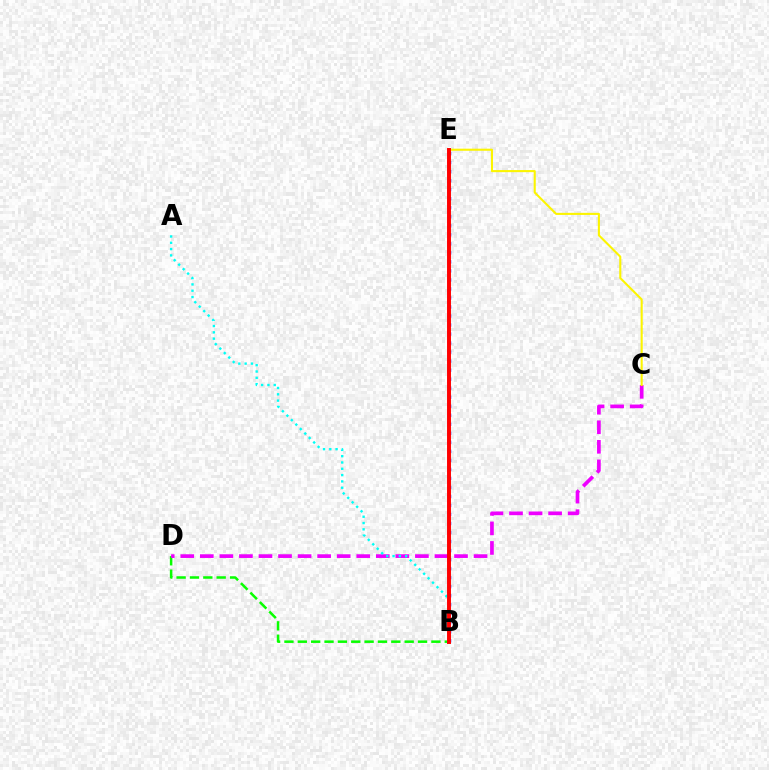{('B', 'D'): [{'color': '#08ff00', 'line_style': 'dashed', 'thickness': 1.81}], ('C', 'D'): [{'color': '#ee00ff', 'line_style': 'dashed', 'thickness': 2.66}], ('B', 'E'): [{'color': '#0010ff', 'line_style': 'dotted', 'thickness': 2.45}, {'color': '#ff0000', 'line_style': 'solid', 'thickness': 2.83}], ('C', 'E'): [{'color': '#fcf500', 'line_style': 'solid', 'thickness': 1.5}], ('A', 'B'): [{'color': '#00fff6', 'line_style': 'dotted', 'thickness': 1.71}]}